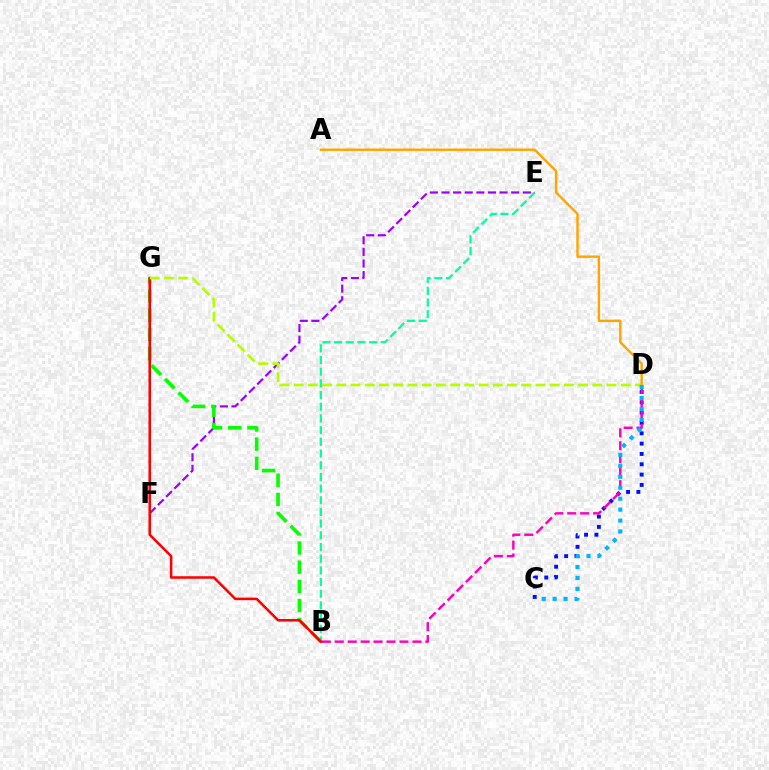{('C', 'D'): [{'color': '#0010ff', 'line_style': 'dotted', 'thickness': 2.8}, {'color': '#00b5ff', 'line_style': 'dotted', 'thickness': 2.98}], ('B', 'E'): [{'color': '#00ff9d', 'line_style': 'dashed', 'thickness': 1.59}], ('B', 'D'): [{'color': '#ff00bd', 'line_style': 'dashed', 'thickness': 1.76}], ('E', 'F'): [{'color': '#9b00ff', 'line_style': 'dashed', 'thickness': 1.58}], ('B', 'G'): [{'color': '#08ff00', 'line_style': 'dashed', 'thickness': 2.6}, {'color': '#ff0000', 'line_style': 'solid', 'thickness': 1.83}], ('D', 'G'): [{'color': '#b3ff00', 'line_style': 'dashed', 'thickness': 1.93}], ('A', 'D'): [{'color': '#ffa500', 'line_style': 'solid', 'thickness': 1.74}]}